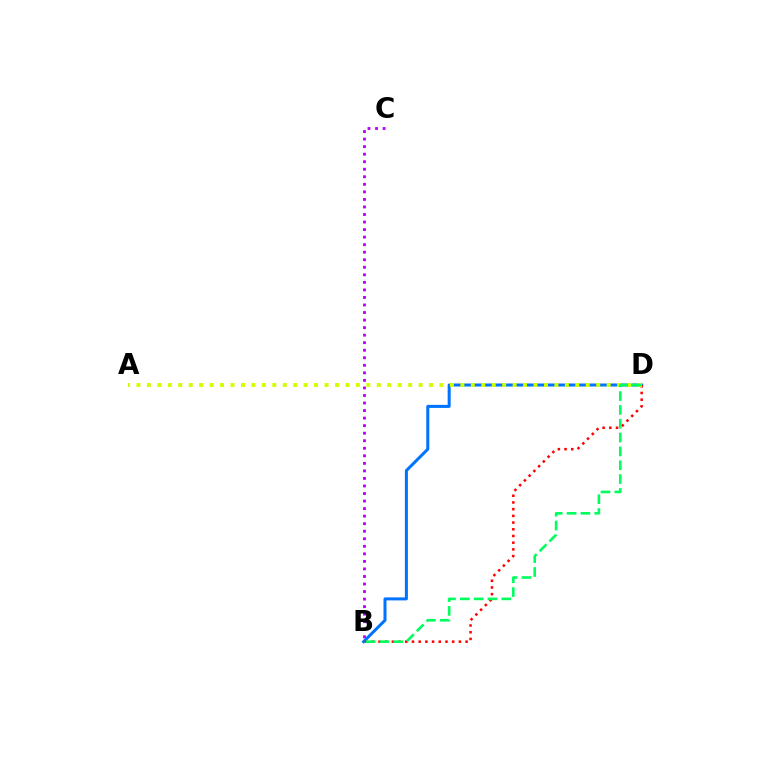{('B', 'D'): [{'color': '#0074ff', 'line_style': 'solid', 'thickness': 2.18}, {'color': '#ff0000', 'line_style': 'dotted', 'thickness': 1.82}, {'color': '#00ff5c', 'line_style': 'dashed', 'thickness': 1.88}], ('A', 'D'): [{'color': '#d1ff00', 'line_style': 'dotted', 'thickness': 2.84}], ('B', 'C'): [{'color': '#b900ff', 'line_style': 'dotted', 'thickness': 2.05}]}